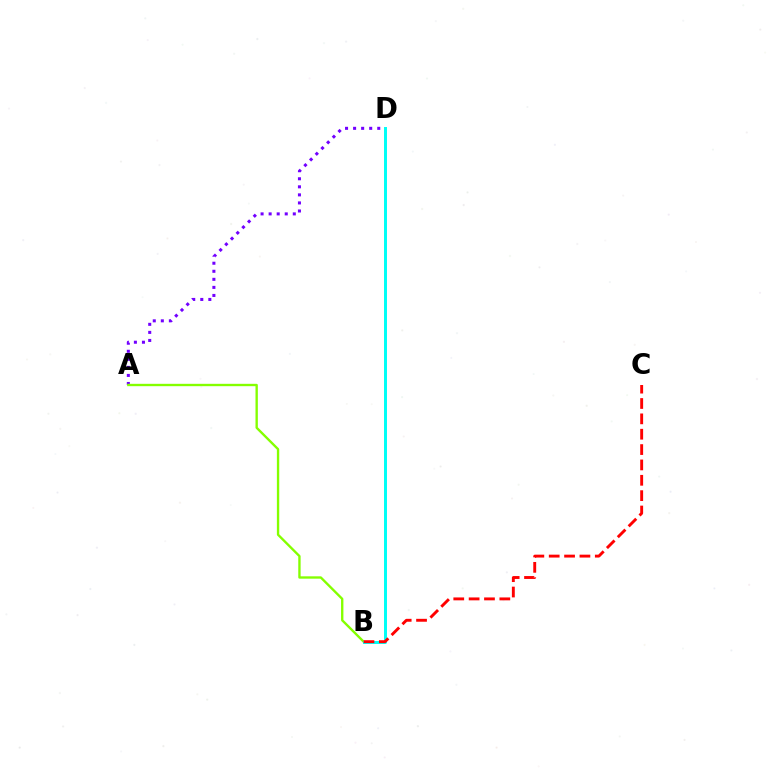{('A', 'D'): [{'color': '#7200ff', 'line_style': 'dotted', 'thickness': 2.19}], ('A', 'B'): [{'color': '#84ff00', 'line_style': 'solid', 'thickness': 1.7}], ('B', 'D'): [{'color': '#00fff6', 'line_style': 'solid', 'thickness': 2.15}], ('B', 'C'): [{'color': '#ff0000', 'line_style': 'dashed', 'thickness': 2.09}]}